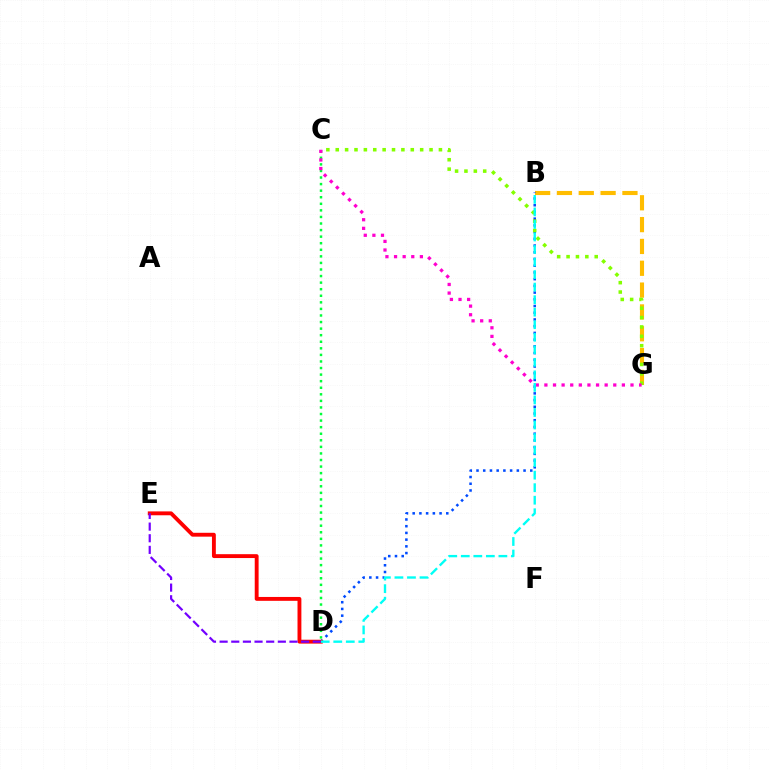{('C', 'D'): [{'color': '#00ff39', 'line_style': 'dotted', 'thickness': 1.78}], ('B', 'G'): [{'color': '#ffbd00', 'line_style': 'dashed', 'thickness': 2.97}], ('B', 'D'): [{'color': '#004bff', 'line_style': 'dotted', 'thickness': 1.83}, {'color': '#00fff6', 'line_style': 'dashed', 'thickness': 1.7}], ('D', 'E'): [{'color': '#ff0000', 'line_style': 'solid', 'thickness': 2.79}, {'color': '#7200ff', 'line_style': 'dashed', 'thickness': 1.58}], ('C', 'G'): [{'color': '#84ff00', 'line_style': 'dotted', 'thickness': 2.55}, {'color': '#ff00cf', 'line_style': 'dotted', 'thickness': 2.34}]}